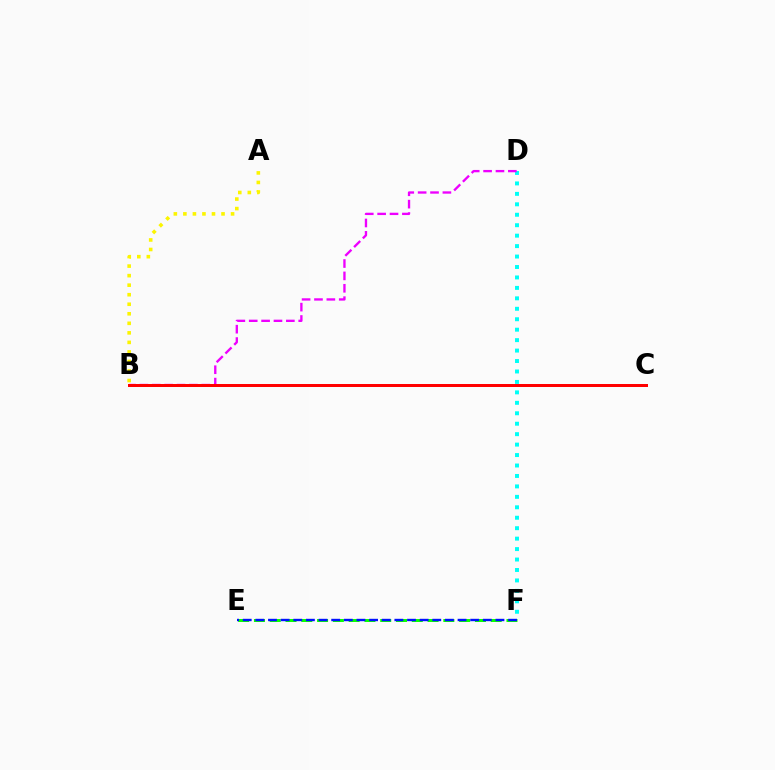{('A', 'B'): [{'color': '#fcf500', 'line_style': 'dotted', 'thickness': 2.59}], ('D', 'F'): [{'color': '#00fff6', 'line_style': 'dotted', 'thickness': 2.84}], ('E', 'F'): [{'color': '#08ff00', 'line_style': 'dashed', 'thickness': 2.14}, {'color': '#0010ff', 'line_style': 'dashed', 'thickness': 1.72}], ('B', 'D'): [{'color': '#ee00ff', 'line_style': 'dashed', 'thickness': 1.68}], ('B', 'C'): [{'color': '#ff0000', 'line_style': 'solid', 'thickness': 2.15}]}